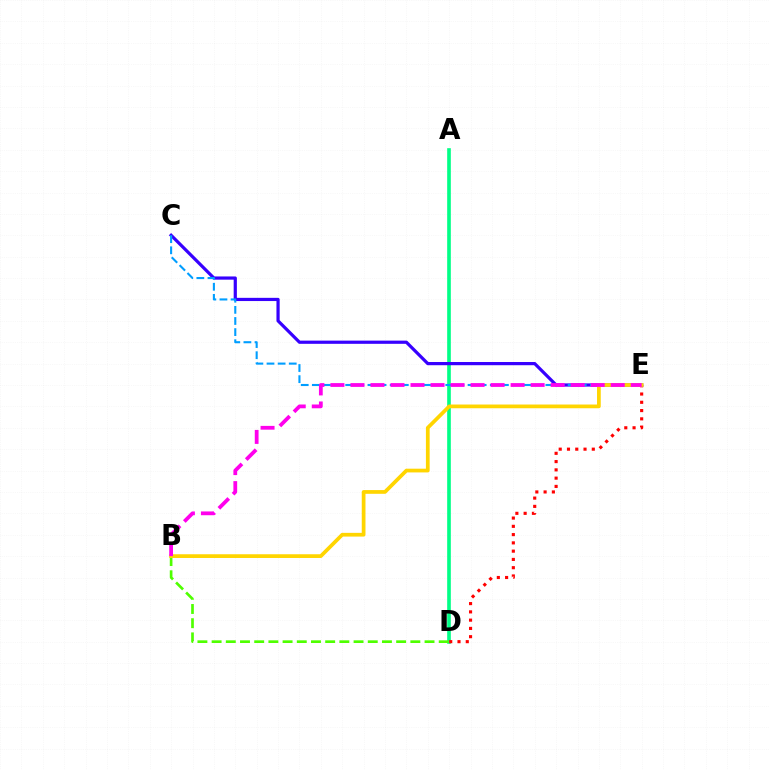{('A', 'D'): [{'color': '#00ff86', 'line_style': 'solid', 'thickness': 2.62}], ('D', 'E'): [{'color': '#ff0000', 'line_style': 'dotted', 'thickness': 2.25}], ('B', 'D'): [{'color': '#4fff00', 'line_style': 'dashed', 'thickness': 1.93}], ('C', 'E'): [{'color': '#3700ff', 'line_style': 'solid', 'thickness': 2.31}, {'color': '#009eff', 'line_style': 'dashed', 'thickness': 1.51}], ('B', 'E'): [{'color': '#ffd500', 'line_style': 'solid', 'thickness': 2.69}, {'color': '#ff00ed', 'line_style': 'dashed', 'thickness': 2.72}]}